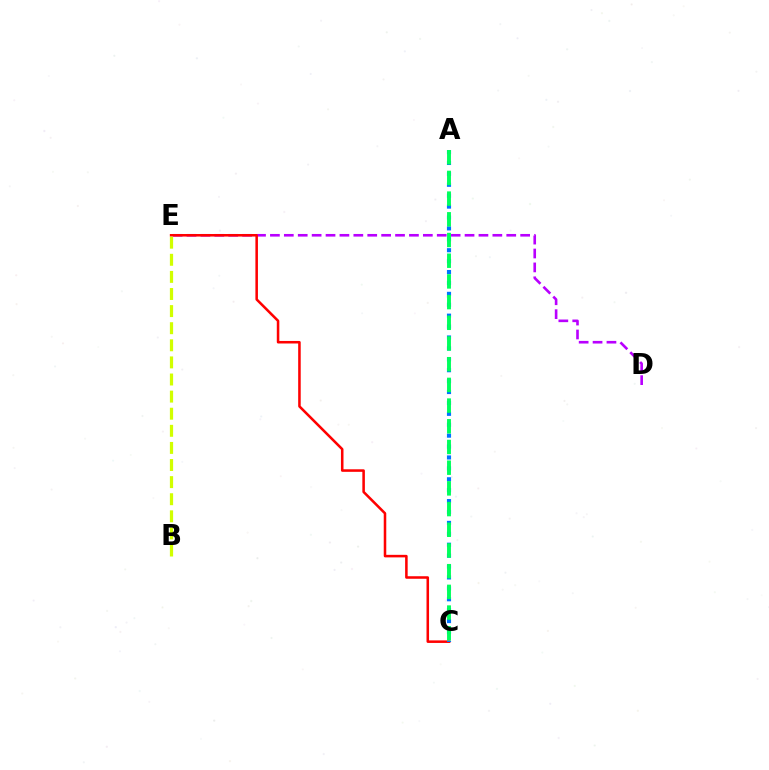{('D', 'E'): [{'color': '#b900ff', 'line_style': 'dashed', 'thickness': 1.89}], ('C', 'E'): [{'color': '#ff0000', 'line_style': 'solid', 'thickness': 1.83}], ('A', 'C'): [{'color': '#0074ff', 'line_style': 'dotted', 'thickness': 2.96}, {'color': '#00ff5c', 'line_style': 'dashed', 'thickness': 2.81}], ('B', 'E'): [{'color': '#d1ff00', 'line_style': 'dashed', 'thickness': 2.32}]}